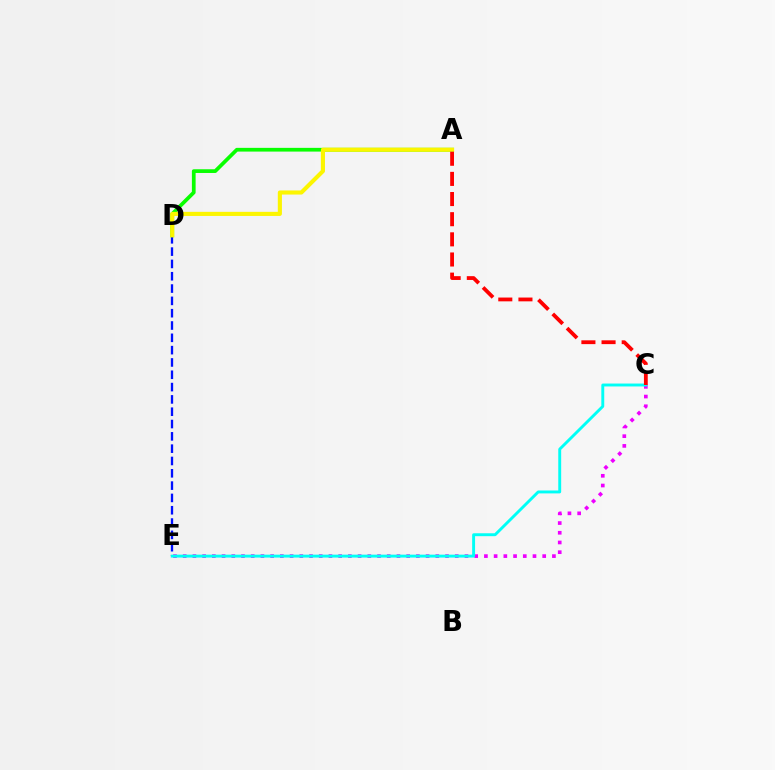{('D', 'E'): [{'color': '#0010ff', 'line_style': 'dashed', 'thickness': 1.67}], ('A', 'D'): [{'color': '#08ff00', 'line_style': 'solid', 'thickness': 2.68}, {'color': '#fcf500', 'line_style': 'solid', 'thickness': 2.96}], ('C', 'E'): [{'color': '#ee00ff', 'line_style': 'dotted', 'thickness': 2.64}, {'color': '#00fff6', 'line_style': 'solid', 'thickness': 2.09}], ('A', 'C'): [{'color': '#ff0000', 'line_style': 'dashed', 'thickness': 2.74}]}